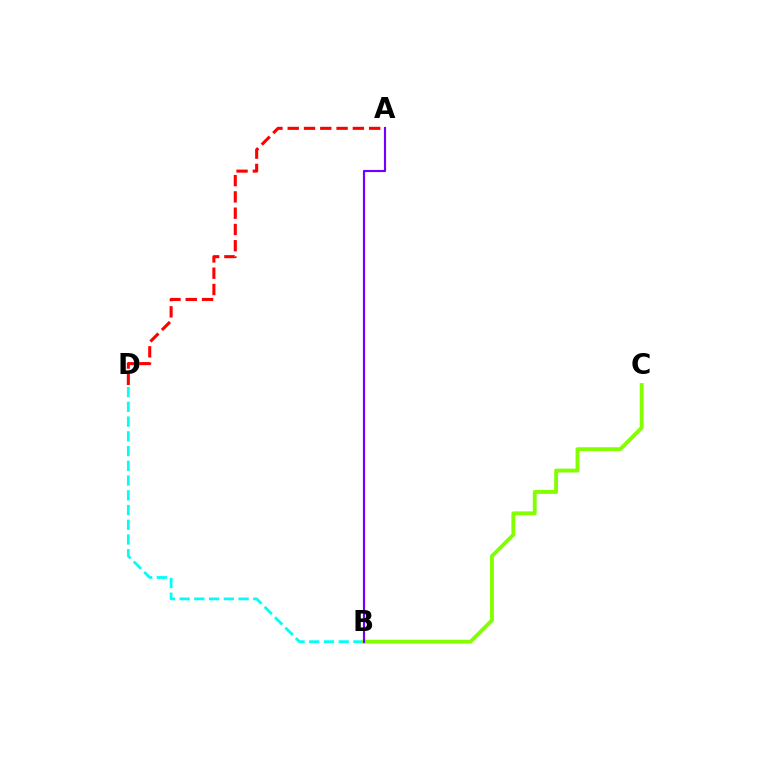{('B', 'D'): [{'color': '#00fff6', 'line_style': 'dashed', 'thickness': 2.0}], ('B', 'C'): [{'color': '#84ff00', 'line_style': 'solid', 'thickness': 2.79}], ('A', 'D'): [{'color': '#ff0000', 'line_style': 'dashed', 'thickness': 2.21}], ('A', 'B'): [{'color': '#7200ff', 'line_style': 'solid', 'thickness': 1.56}]}